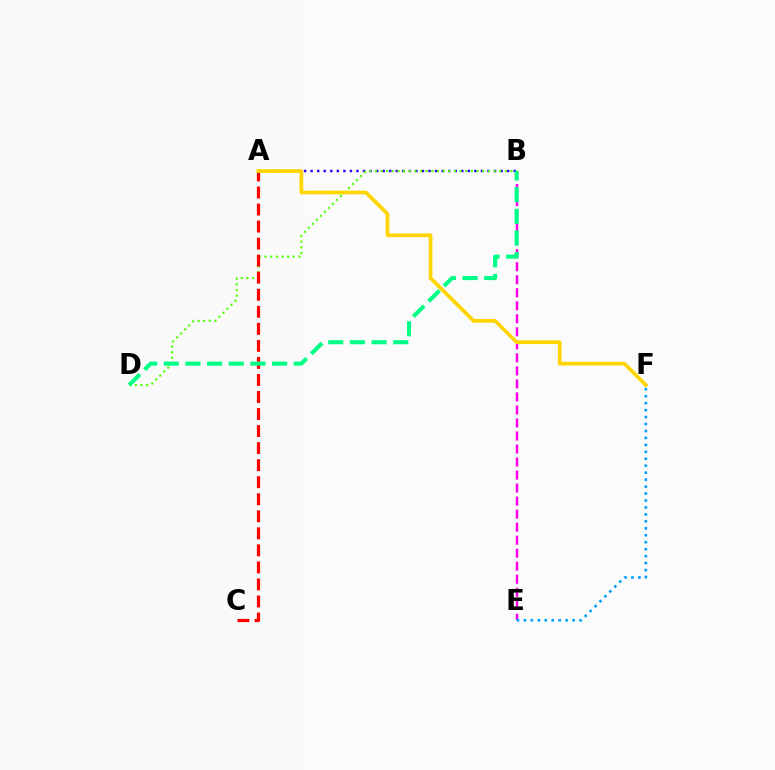{('A', 'B'): [{'color': '#3700ff', 'line_style': 'dotted', 'thickness': 1.78}], ('B', 'D'): [{'color': '#4fff00', 'line_style': 'dotted', 'thickness': 1.53}, {'color': '#00ff86', 'line_style': 'dashed', 'thickness': 2.94}], ('B', 'E'): [{'color': '#ff00ed', 'line_style': 'dashed', 'thickness': 1.77}], ('A', 'C'): [{'color': '#ff0000', 'line_style': 'dashed', 'thickness': 2.31}], ('E', 'F'): [{'color': '#009eff', 'line_style': 'dotted', 'thickness': 1.89}], ('A', 'F'): [{'color': '#ffd500', 'line_style': 'solid', 'thickness': 2.66}]}